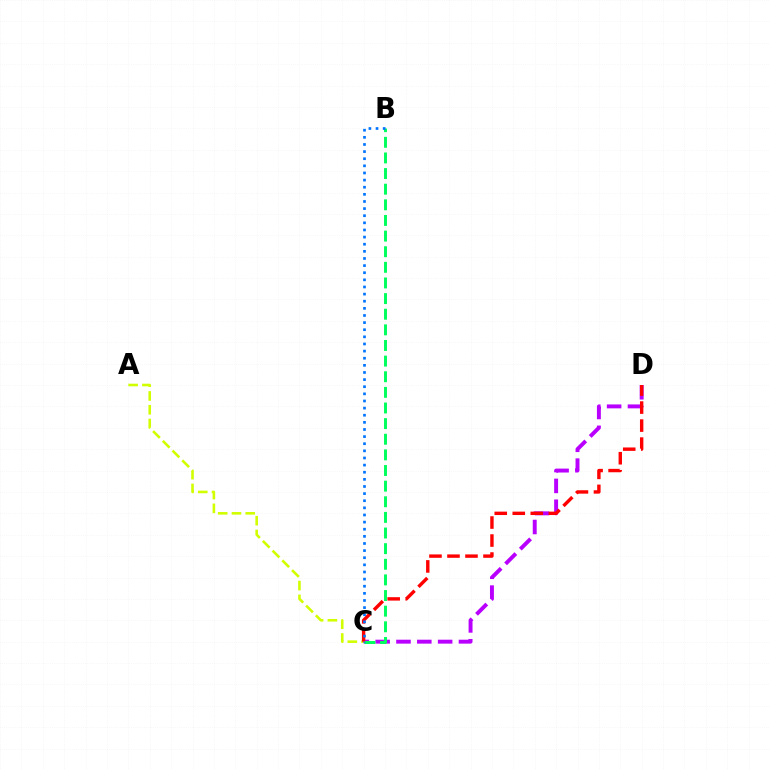{('A', 'C'): [{'color': '#d1ff00', 'line_style': 'dashed', 'thickness': 1.87}], ('C', 'D'): [{'color': '#b900ff', 'line_style': 'dashed', 'thickness': 2.83}, {'color': '#ff0000', 'line_style': 'dashed', 'thickness': 2.45}], ('B', 'C'): [{'color': '#00ff5c', 'line_style': 'dashed', 'thickness': 2.12}, {'color': '#0074ff', 'line_style': 'dotted', 'thickness': 1.94}]}